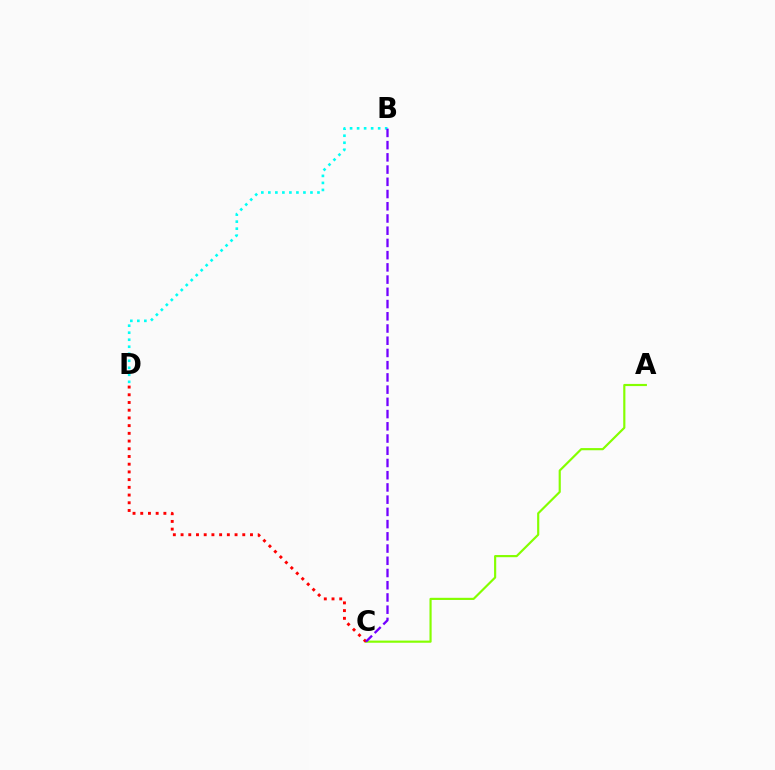{('A', 'C'): [{'color': '#84ff00', 'line_style': 'solid', 'thickness': 1.56}], ('C', 'D'): [{'color': '#ff0000', 'line_style': 'dotted', 'thickness': 2.1}], ('B', 'D'): [{'color': '#00fff6', 'line_style': 'dotted', 'thickness': 1.91}], ('B', 'C'): [{'color': '#7200ff', 'line_style': 'dashed', 'thickness': 1.66}]}